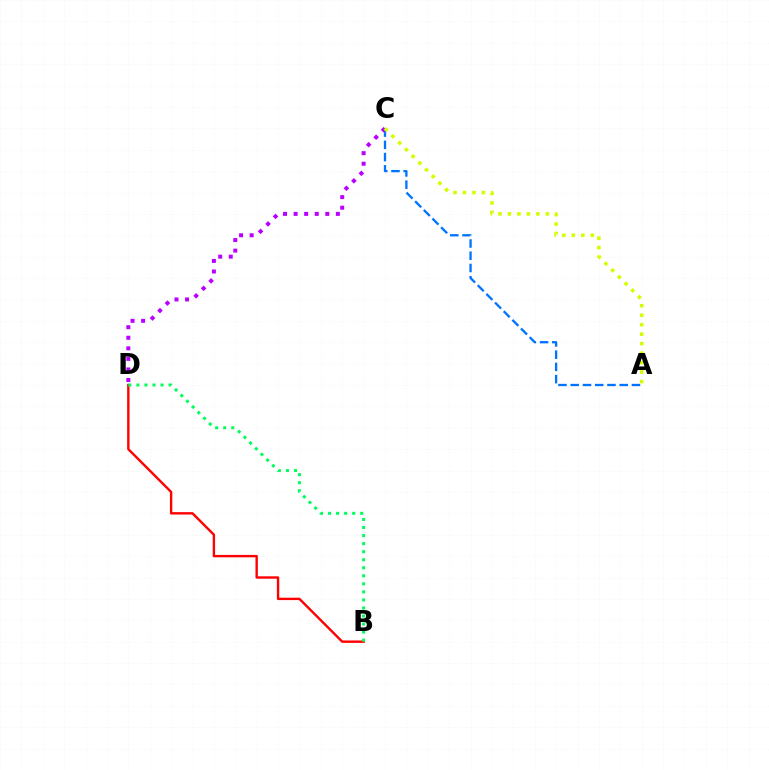{('A', 'C'): [{'color': '#0074ff', 'line_style': 'dashed', 'thickness': 1.66}, {'color': '#d1ff00', 'line_style': 'dotted', 'thickness': 2.58}], ('C', 'D'): [{'color': '#b900ff', 'line_style': 'dotted', 'thickness': 2.87}], ('B', 'D'): [{'color': '#ff0000', 'line_style': 'solid', 'thickness': 1.72}, {'color': '#00ff5c', 'line_style': 'dotted', 'thickness': 2.19}]}